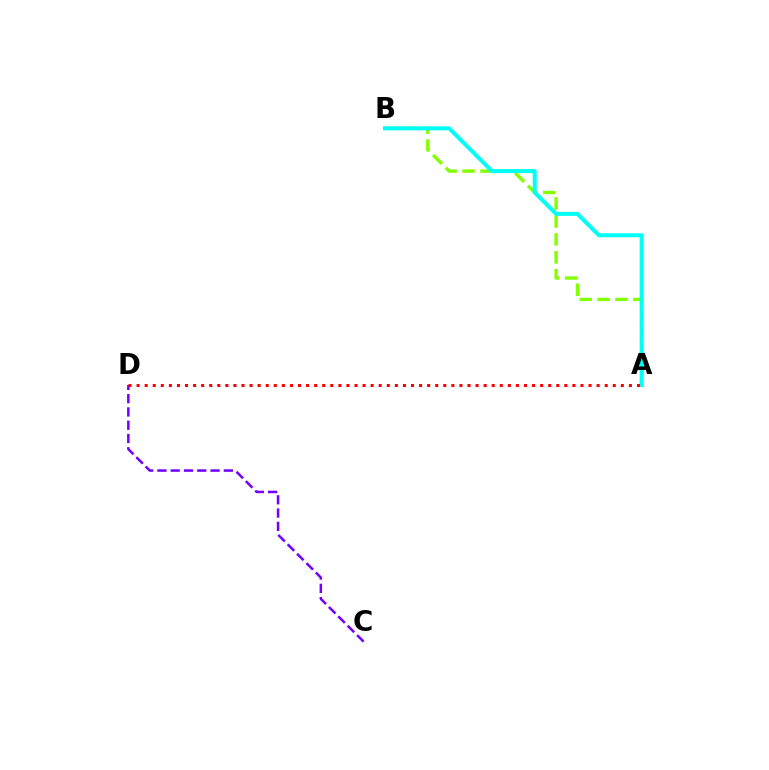{('A', 'B'): [{'color': '#84ff00', 'line_style': 'dashed', 'thickness': 2.43}, {'color': '#00fff6', 'line_style': 'solid', 'thickness': 2.89}], ('C', 'D'): [{'color': '#7200ff', 'line_style': 'dashed', 'thickness': 1.8}], ('A', 'D'): [{'color': '#ff0000', 'line_style': 'dotted', 'thickness': 2.19}]}